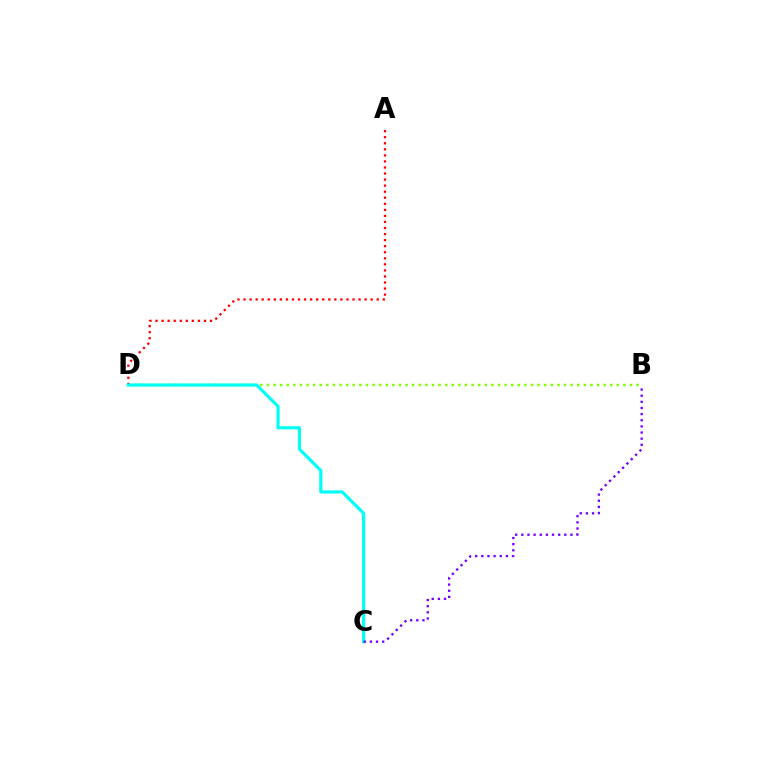{('B', 'D'): [{'color': '#84ff00', 'line_style': 'dotted', 'thickness': 1.79}], ('A', 'D'): [{'color': '#ff0000', 'line_style': 'dotted', 'thickness': 1.64}], ('C', 'D'): [{'color': '#00fff6', 'line_style': 'solid', 'thickness': 2.29}], ('B', 'C'): [{'color': '#7200ff', 'line_style': 'dotted', 'thickness': 1.67}]}